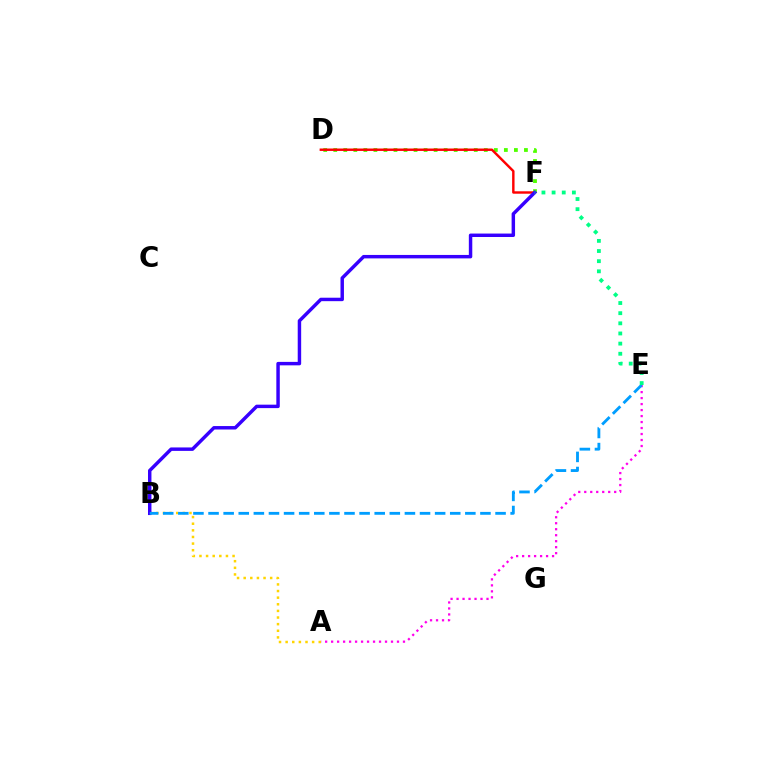{('A', 'E'): [{'color': '#ff00ed', 'line_style': 'dotted', 'thickness': 1.63}], ('D', 'F'): [{'color': '#4fff00', 'line_style': 'dotted', 'thickness': 2.73}, {'color': '#ff0000', 'line_style': 'solid', 'thickness': 1.75}], ('A', 'B'): [{'color': '#ffd500', 'line_style': 'dotted', 'thickness': 1.8}], ('B', 'F'): [{'color': '#3700ff', 'line_style': 'solid', 'thickness': 2.48}], ('B', 'E'): [{'color': '#009eff', 'line_style': 'dashed', 'thickness': 2.05}], ('E', 'F'): [{'color': '#00ff86', 'line_style': 'dotted', 'thickness': 2.76}]}